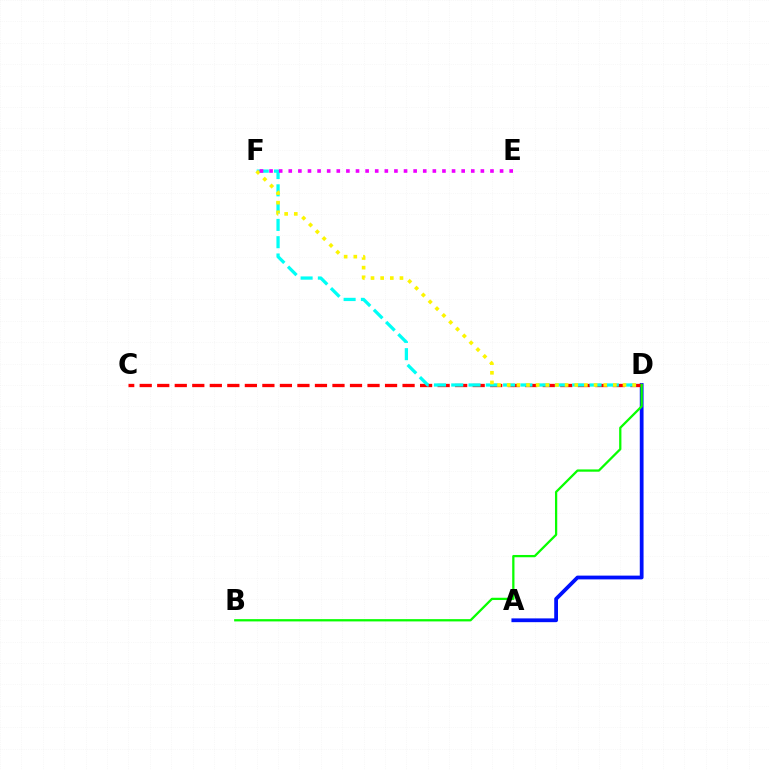{('A', 'D'): [{'color': '#0010ff', 'line_style': 'solid', 'thickness': 2.72}], ('C', 'D'): [{'color': '#ff0000', 'line_style': 'dashed', 'thickness': 2.38}], ('D', 'F'): [{'color': '#00fff6', 'line_style': 'dashed', 'thickness': 2.35}, {'color': '#fcf500', 'line_style': 'dotted', 'thickness': 2.62}], ('E', 'F'): [{'color': '#ee00ff', 'line_style': 'dotted', 'thickness': 2.61}], ('B', 'D'): [{'color': '#08ff00', 'line_style': 'solid', 'thickness': 1.63}]}